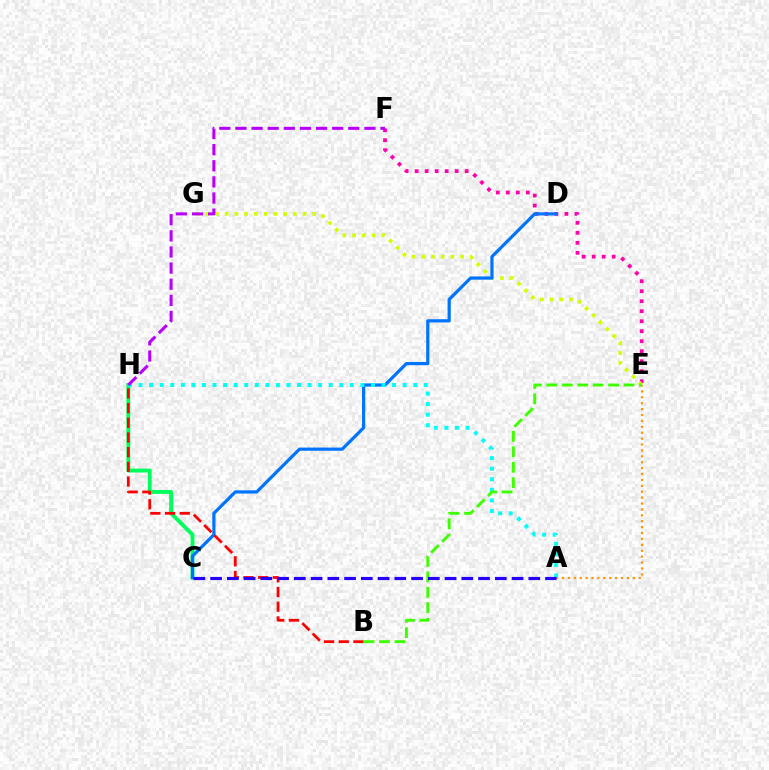{('E', 'F'): [{'color': '#ff00ac', 'line_style': 'dotted', 'thickness': 2.72}], ('A', 'E'): [{'color': '#ff9400', 'line_style': 'dotted', 'thickness': 1.6}], ('C', 'H'): [{'color': '#00ff5c', 'line_style': 'solid', 'thickness': 2.8}], ('E', 'G'): [{'color': '#d1ff00', 'line_style': 'dotted', 'thickness': 2.65}], ('C', 'D'): [{'color': '#0074ff', 'line_style': 'solid', 'thickness': 2.31}], ('B', 'H'): [{'color': '#ff0000', 'line_style': 'dashed', 'thickness': 2.0}], ('A', 'H'): [{'color': '#00fff6', 'line_style': 'dotted', 'thickness': 2.87}], ('F', 'H'): [{'color': '#b900ff', 'line_style': 'dashed', 'thickness': 2.19}], ('B', 'E'): [{'color': '#3dff00', 'line_style': 'dashed', 'thickness': 2.1}], ('A', 'C'): [{'color': '#2500ff', 'line_style': 'dashed', 'thickness': 2.28}]}